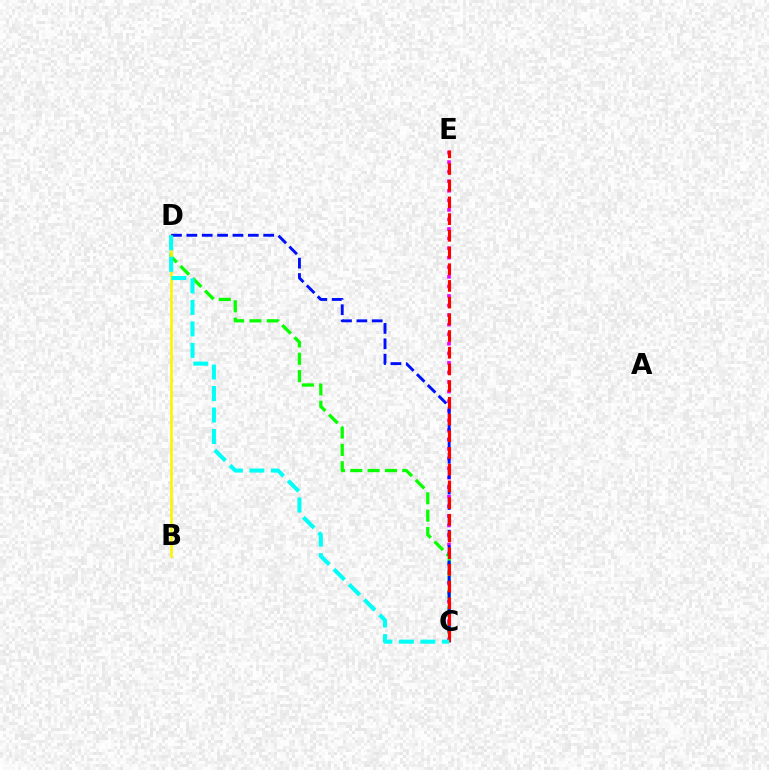{('C', 'E'): [{'color': '#ee00ff', 'line_style': 'dotted', 'thickness': 2.6}, {'color': '#ff0000', 'line_style': 'dashed', 'thickness': 2.27}], ('C', 'D'): [{'color': '#08ff00', 'line_style': 'dashed', 'thickness': 2.36}, {'color': '#0010ff', 'line_style': 'dashed', 'thickness': 2.09}, {'color': '#00fff6', 'line_style': 'dashed', 'thickness': 2.92}], ('B', 'D'): [{'color': '#fcf500', 'line_style': 'solid', 'thickness': 1.89}]}